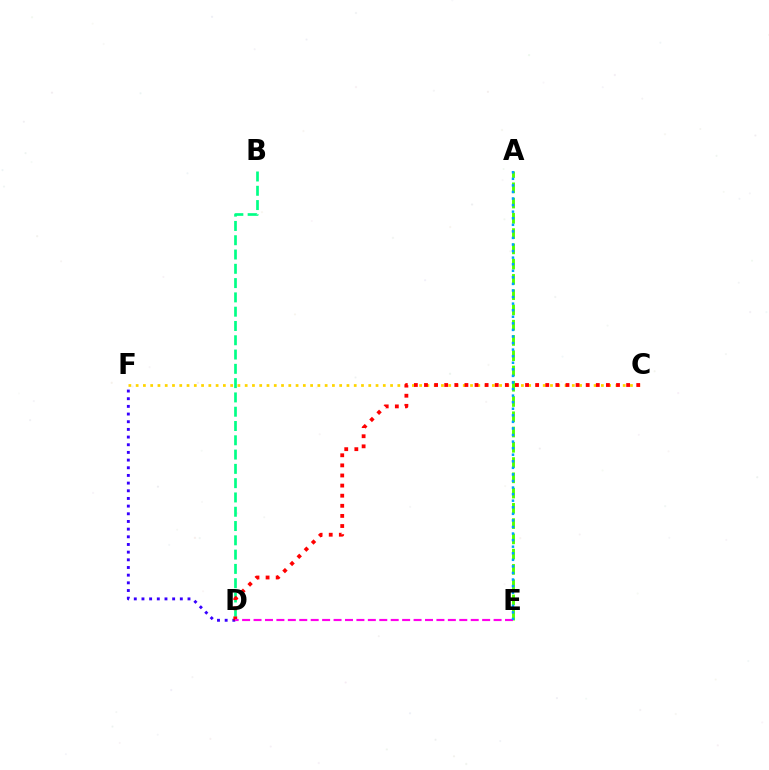{('C', 'F'): [{'color': '#ffd500', 'line_style': 'dotted', 'thickness': 1.98}], ('D', 'F'): [{'color': '#3700ff', 'line_style': 'dotted', 'thickness': 2.08}], ('A', 'E'): [{'color': '#4fff00', 'line_style': 'dashed', 'thickness': 2.07}, {'color': '#009eff', 'line_style': 'dotted', 'thickness': 1.78}], ('B', 'D'): [{'color': '#00ff86', 'line_style': 'dashed', 'thickness': 1.94}], ('C', 'D'): [{'color': '#ff0000', 'line_style': 'dotted', 'thickness': 2.75}], ('D', 'E'): [{'color': '#ff00ed', 'line_style': 'dashed', 'thickness': 1.55}]}